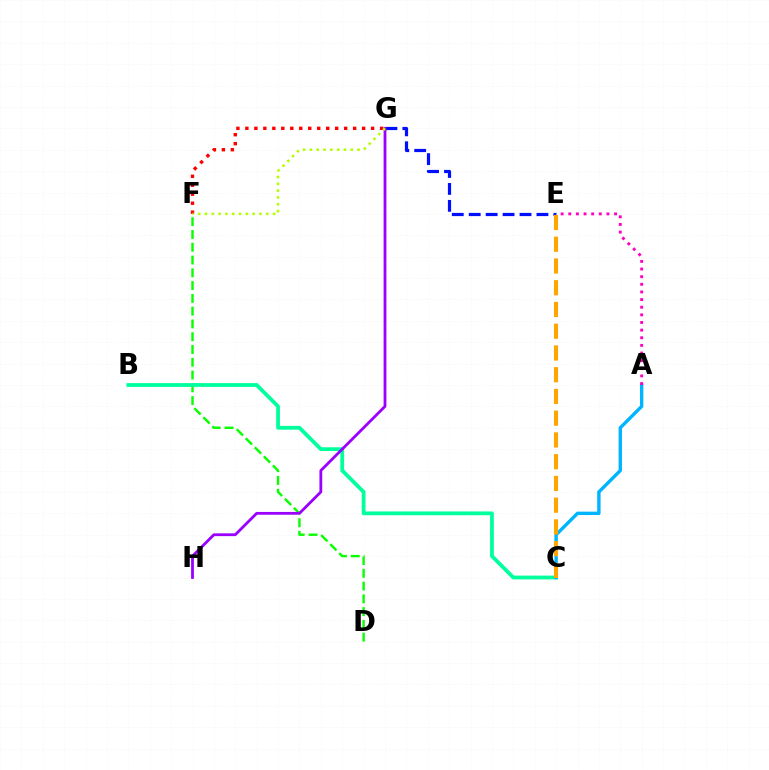{('D', 'F'): [{'color': '#08ff00', 'line_style': 'dashed', 'thickness': 1.74}], ('B', 'C'): [{'color': '#00ff9d', 'line_style': 'solid', 'thickness': 2.73}], ('A', 'C'): [{'color': '#00b5ff', 'line_style': 'solid', 'thickness': 2.44}], ('E', 'G'): [{'color': '#0010ff', 'line_style': 'dashed', 'thickness': 2.3}], ('A', 'E'): [{'color': '#ff00bd', 'line_style': 'dotted', 'thickness': 2.07}], ('G', 'H'): [{'color': '#9b00ff', 'line_style': 'solid', 'thickness': 2.01}], ('F', 'G'): [{'color': '#ff0000', 'line_style': 'dotted', 'thickness': 2.44}, {'color': '#b3ff00', 'line_style': 'dotted', 'thickness': 1.85}], ('C', 'E'): [{'color': '#ffa500', 'line_style': 'dashed', 'thickness': 2.95}]}